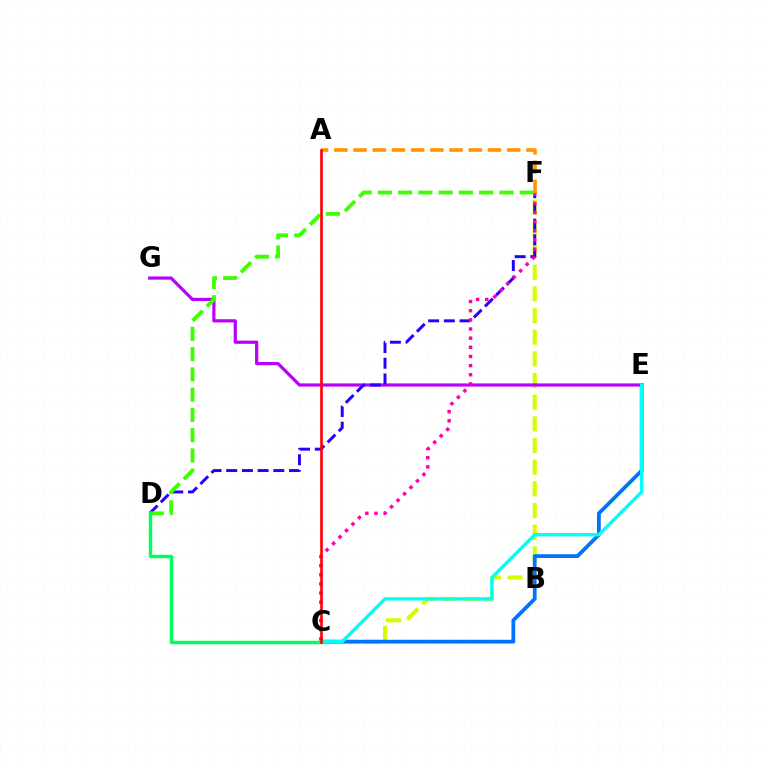{('C', 'F'): [{'color': '#d1ff00', 'line_style': 'dashed', 'thickness': 2.94}, {'color': '#ff00ac', 'line_style': 'dotted', 'thickness': 2.49}], ('E', 'G'): [{'color': '#b900ff', 'line_style': 'solid', 'thickness': 2.31}], ('D', 'F'): [{'color': '#2500ff', 'line_style': 'dashed', 'thickness': 2.13}, {'color': '#3dff00', 'line_style': 'dashed', 'thickness': 2.75}], ('C', 'E'): [{'color': '#0074ff', 'line_style': 'solid', 'thickness': 2.71}, {'color': '#00fff6', 'line_style': 'solid', 'thickness': 2.4}], ('A', 'F'): [{'color': '#ff9400', 'line_style': 'dashed', 'thickness': 2.61}], ('C', 'D'): [{'color': '#00ff5c', 'line_style': 'solid', 'thickness': 2.48}], ('A', 'C'): [{'color': '#ff0000', 'line_style': 'solid', 'thickness': 1.89}]}